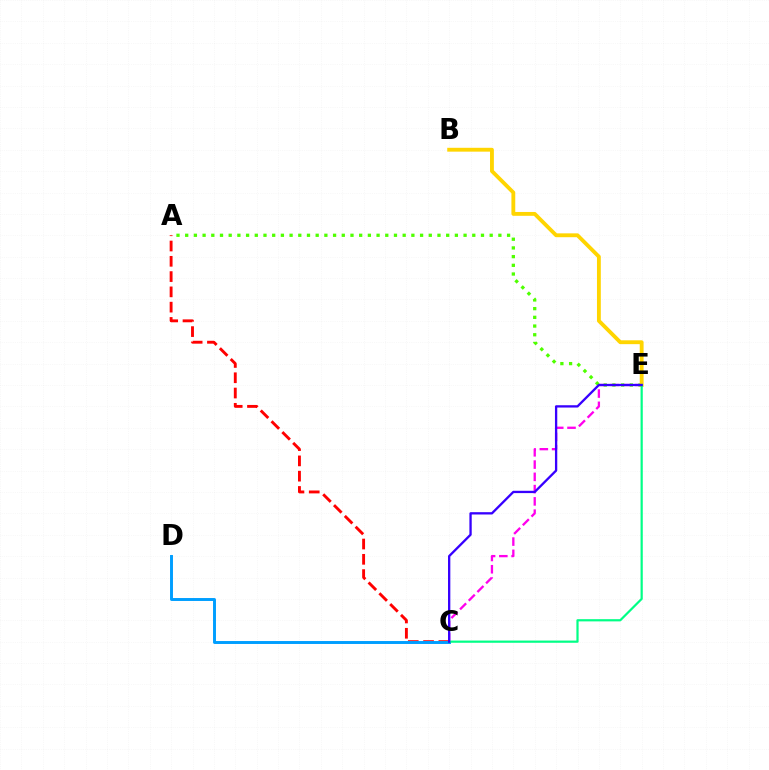{('A', 'C'): [{'color': '#ff0000', 'line_style': 'dashed', 'thickness': 2.08}], ('C', 'E'): [{'color': '#ff00ed', 'line_style': 'dashed', 'thickness': 1.67}, {'color': '#00ff86', 'line_style': 'solid', 'thickness': 1.59}, {'color': '#3700ff', 'line_style': 'solid', 'thickness': 1.66}], ('A', 'E'): [{'color': '#4fff00', 'line_style': 'dotted', 'thickness': 2.36}], ('B', 'E'): [{'color': '#ffd500', 'line_style': 'solid', 'thickness': 2.77}], ('C', 'D'): [{'color': '#009eff', 'line_style': 'solid', 'thickness': 2.12}]}